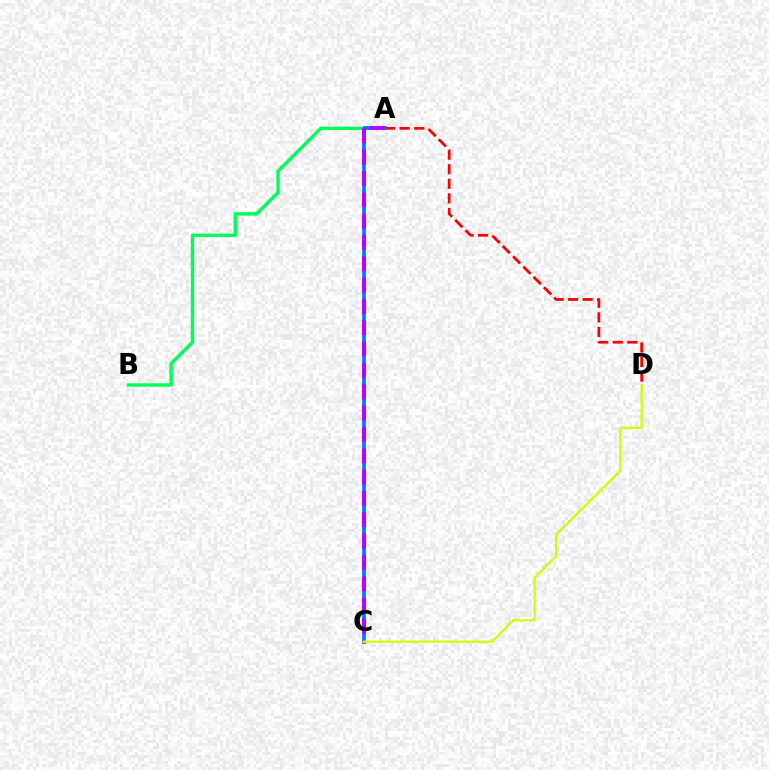{('A', 'B'): [{'color': '#00ff5c', 'line_style': 'solid', 'thickness': 2.44}], ('A', 'D'): [{'color': '#ff0000', 'line_style': 'dashed', 'thickness': 1.98}], ('A', 'C'): [{'color': '#0074ff', 'line_style': 'solid', 'thickness': 2.65}, {'color': '#b900ff', 'line_style': 'dashed', 'thickness': 2.9}], ('C', 'D'): [{'color': '#d1ff00', 'line_style': 'solid', 'thickness': 1.62}]}